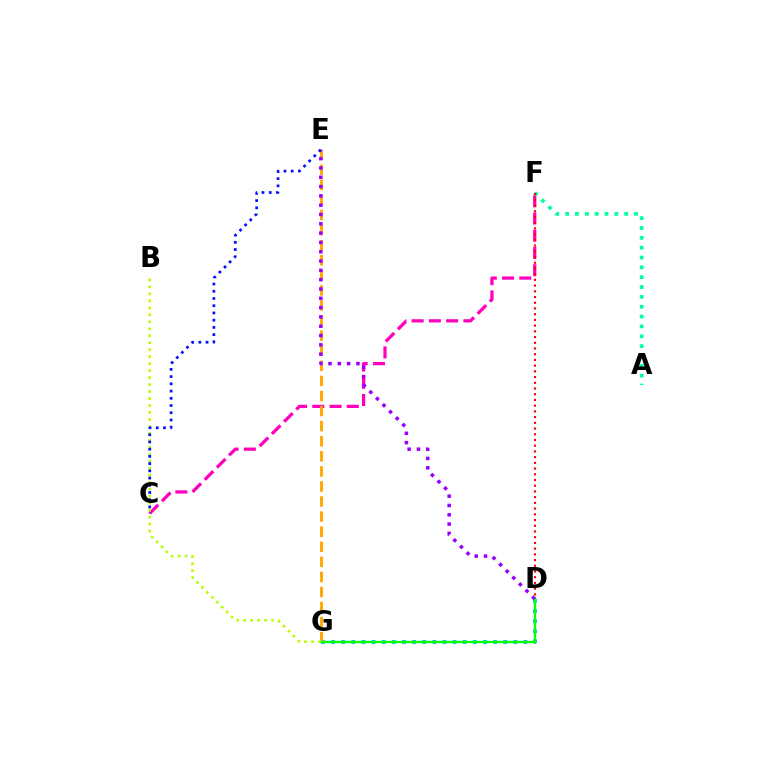{('C', 'F'): [{'color': '#ff00bd', 'line_style': 'dashed', 'thickness': 2.34}], ('D', 'G'): [{'color': '#00b5ff', 'line_style': 'dotted', 'thickness': 2.75}, {'color': '#08ff00', 'line_style': 'solid', 'thickness': 1.67}], ('A', 'F'): [{'color': '#00ff9d', 'line_style': 'dotted', 'thickness': 2.68}], ('E', 'G'): [{'color': '#ffa500', 'line_style': 'dashed', 'thickness': 2.05}], ('D', 'F'): [{'color': '#ff0000', 'line_style': 'dotted', 'thickness': 1.55}], ('B', 'G'): [{'color': '#b3ff00', 'line_style': 'dotted', 'thickness': 1.9}], ('D', 'E'): [{'color': '#9b00ff', 'line_style': 'dotted', 'thickness': 2.53}], ('C', 'E'): [{'color': '#0010ff', 'line_style': 'dotted', 'thickness': 1.96}]}